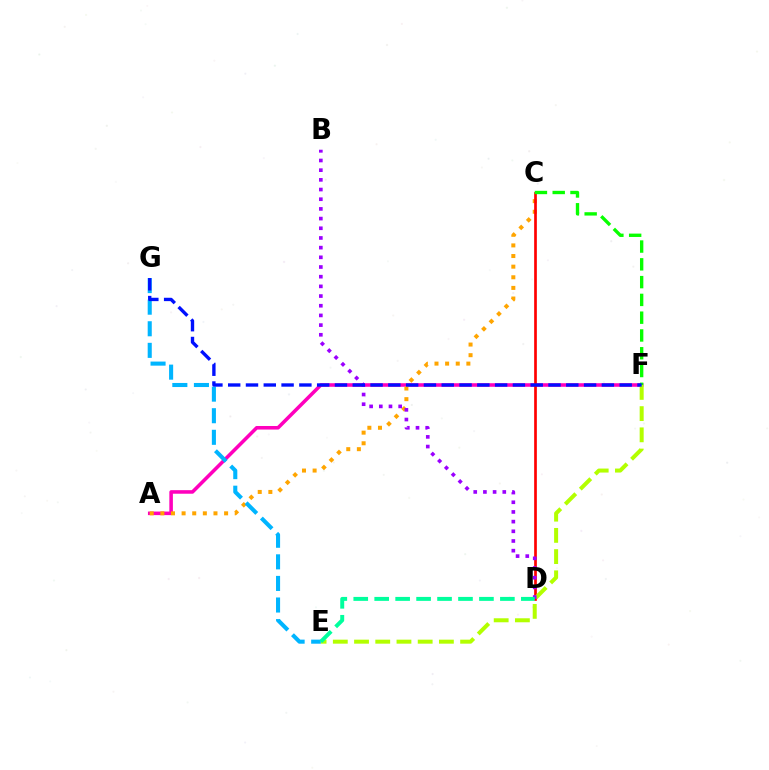{('A', 'F'): [{'color': '#ff00bd', 'line_style': 'solid', 'thickness': 2.56}], ('A', 'C'): [{'color': '#ffa500', 'line_style': 'dotted', 'thickness': 2.89}], ('C', 'D'): [{'color': '#ff0000', 'line_style': 'solid', 'thickness': 1.94}], ('E', 'F'): [{'color': '#b3ff00', 'line_style': 'dashed', 'thickness': 2.88}], ('B', 'D'): [{'color': '#9b00ff', 'line_style': 'dotted', 'thickness': 2.63}], ('C', 'F'): [{'color': '#08ff00', 'line_style': 'dashed', 'thickness': 2.42}], ('E', 'G'): [{'color': '#00b5ff', 'line_style': 'dashed', 'thickness': 2.93}], ('F', 'G'): [{'color': '#0010ff', 'line_style': 'dashed', 'thickness': 2.42}], ('D', 'E'): [{'color': '#00ff9d', 'line_style': 'dashed', 'thickness': 2.85}]}